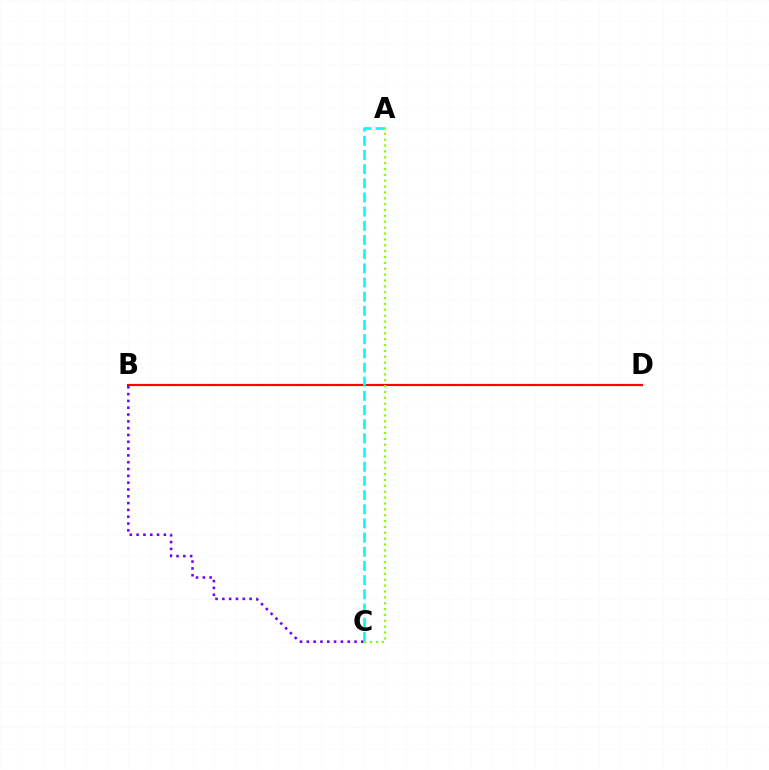{('B', 'D'): [{'color': '#ff0000', 'line_style': 'solid', 'thickness': 1.56}], ('B', 'C'): [{'color': '#7200ff', 'line_style': 'dotted', 'thickness': 1.85}], ('A', 'C'): [{'color': '#00fff6', 'line_style': 'dashed', 'thickness': 1.93}, {'color': '#84ff00', 'line_style': 'dotted', 'thickness': 1.59}]}